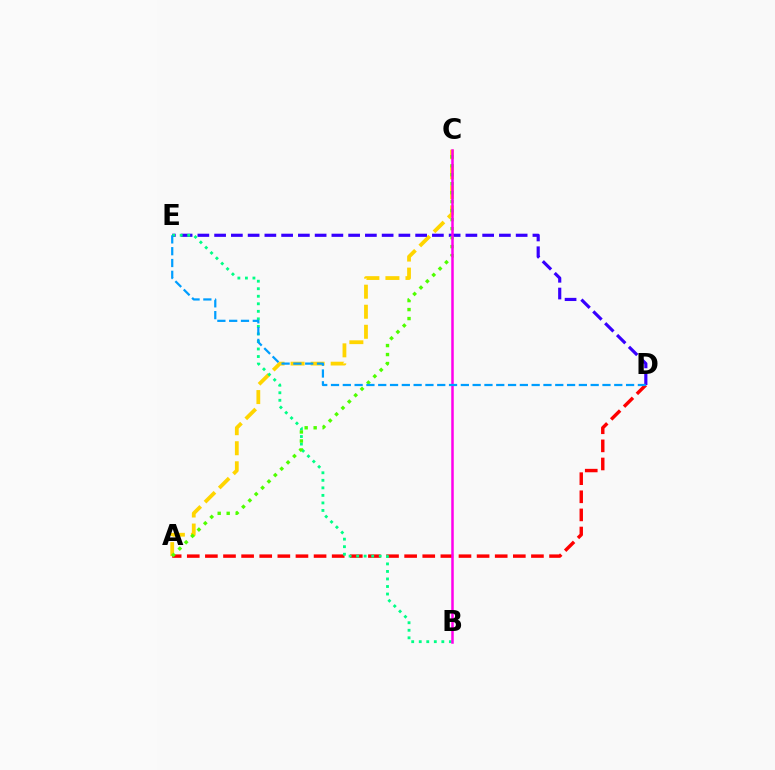{('A', 'C'): [{'color': '#ffd500', 'line_style': 'dashed', 'thickness': 2.72}, {'color': '#4fff00', 'line_style': 'dotted', 'thickness': 2.44}], ('D', 'E'): [{'color': '#3700ff', 'line_style': 'dashed', 'thickness': 2.28}, {'color': '#009eff', 'line_style': 'dashed', 'thickness': 1.6}], ('A', 'D'): [{'color': '#ff0000', 'line_style': 'dashed', 'thickness': 2.46}], ('B', 'E'): [{'color': '#00ff86', 'line_style': 'dotted', 'thickness': 2.05}], ('B', 'C'): [{'color': '#ff00ed', 'line_style': 'solid', 'thickness': 1.81}]}